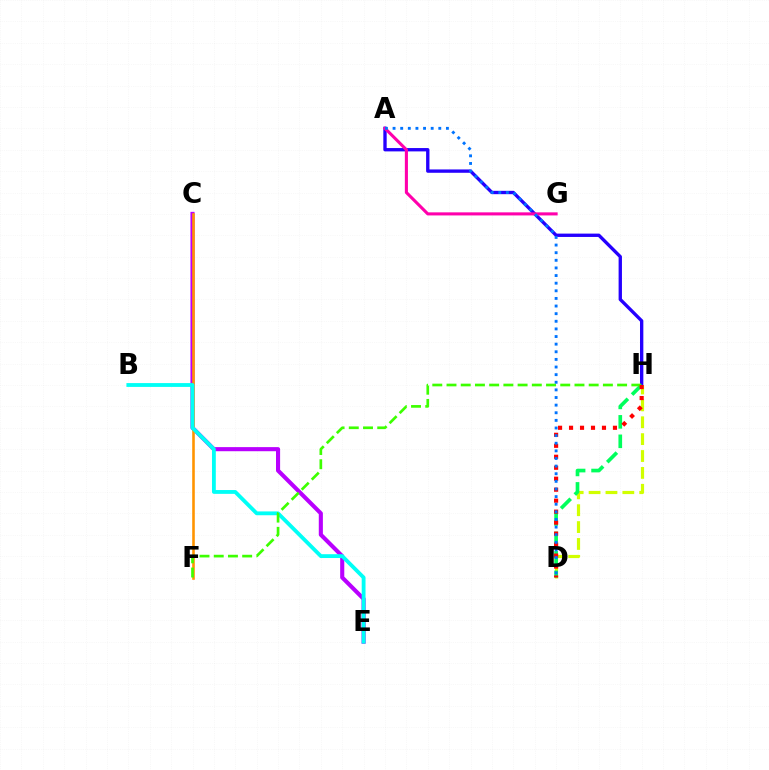{('C', 'E'): [{'color': '#b900ff', 'line_style': 'solid', 'thickness': 2.95}], ('A', 'H'): [{'color': '#2500ff', 'line_style': 'solid', 'thickness': 2.41}], ('C', 'F'): [{'color': '#ff9400', 'line_style': 'solid', 'thickness': 1.87}], ('D', 'H'): [{'color': '#d1ff00', 'line_style': 'dashed', 'thickness': 2.29}, {'color': '#00ff5c', 'line_style': 'dashed', 'thickness': 2.64}, {'color': '#ff0000', 'line_style': 'dotted', 'thickness': 2.98}], ('B', 'E'): [{'color': '#00fff6', 'line_style': 'solid', 'thickness': 2.75}], ('F', 'H'): [{'color': '#3dff00', 'line_style': 'dashed', 'thickness': 1.93}], ('A', 'G'): [{'color': '#ff00ac', 'line_style': 'solid', 'thickness': 2.22}], ('A', 'D'): [{'color': '#0074ff', 'line_style': 'dotted', 'thickness': 2.07}]}